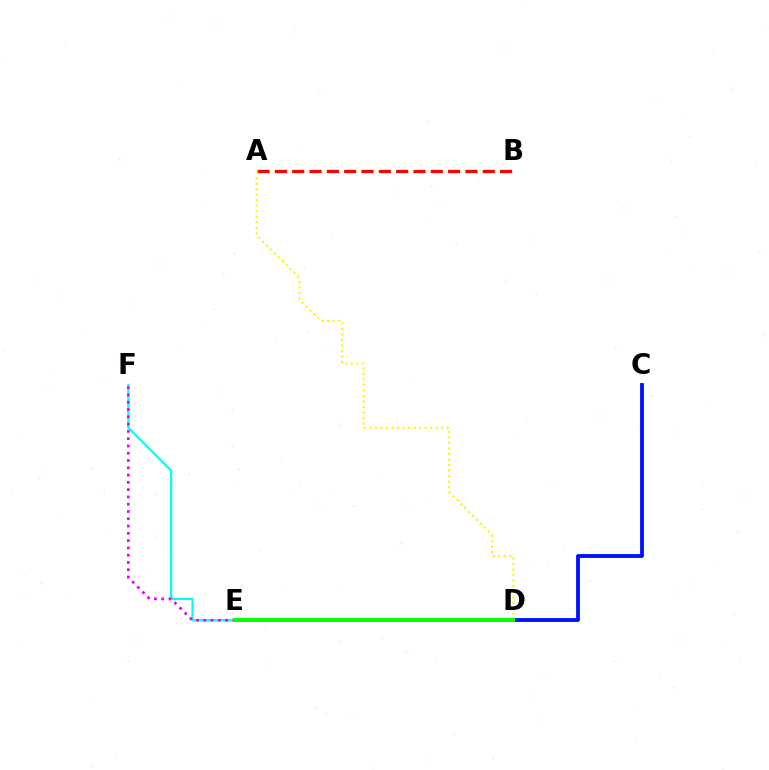{('E', 'F'): [{'color': '#00fff6', 'line_style': 'solid', 'thickness': 1.59}, {'color': '#ee00ff', 'line_style': 'dotted', 'thickness': 1.98}], ('A', 'B'): [{'color': '#ff0000', 'line_style': 'dashed', 'thickness': 2.35}], ('C', 'D'): [{'color': '#0010ff', 'line_style': 'solid', 'thickness': 2.75}], ('A', 'D'): [{'color': '#fcf500', 'line_style': 'dotted', 'thickness': 1.5}], ('D', 'E'): [{'color': '#08ff00', 'line_style': 'solid', 'thickness': 2.9}]}